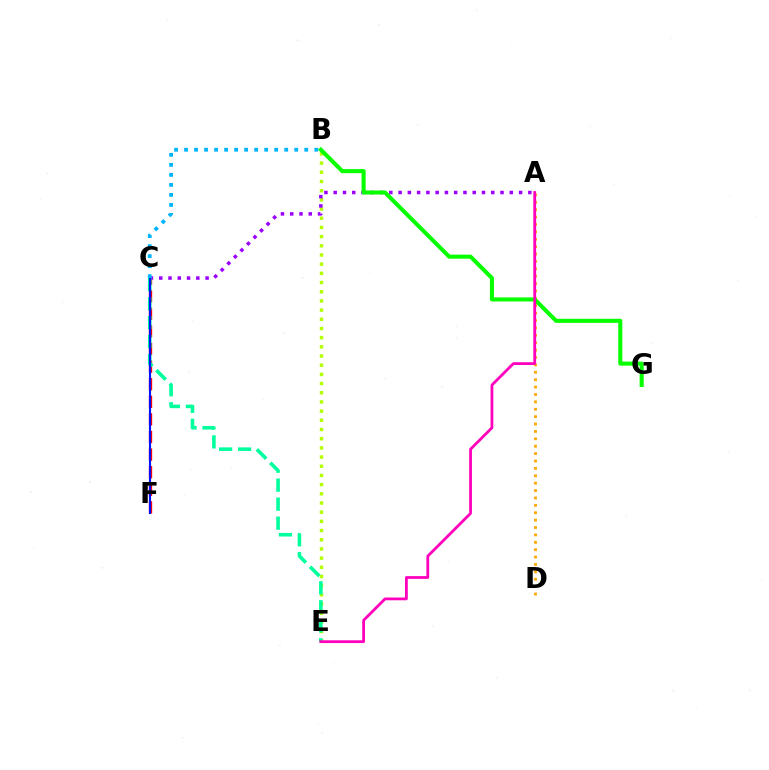{('B', 'E'): [{'color': '#b3ff00', 'line_style': 'dotted', 'thickness': 2.5}], ('A', 'D'): [{'color': '#ffa500', 'line_style': 'dotted', 'thickness': 2.01}], ('C', 'F'): [{'color': '#ff0000', 'line_style': 'dashed', 'thickness': 2.39}, {'color': '#0010ff', 'line_style': 'solid', 'thickness': 1.52}], ('A', 'C'): [{'color': '#9b00ff', 'line_style': 'dotted', 'thickness': 2.52}], ('B', 'G'): [{'color': '#08ff00', 'line_style': 'solid', 'thickness': 2.93}], ('C', 'E'): [{'color': '#00ff9d', 'line_style': 'dashed', 'thickness': 2.58}], ('A', 'E'): [{'color': '#ff00bd', 'line_style': 'solid', 'thickness': 2.0}], ('B', 'C'): [{'color': '#00b5ff', 'line_style': 'dotted', 'thickness': 2.72}]}